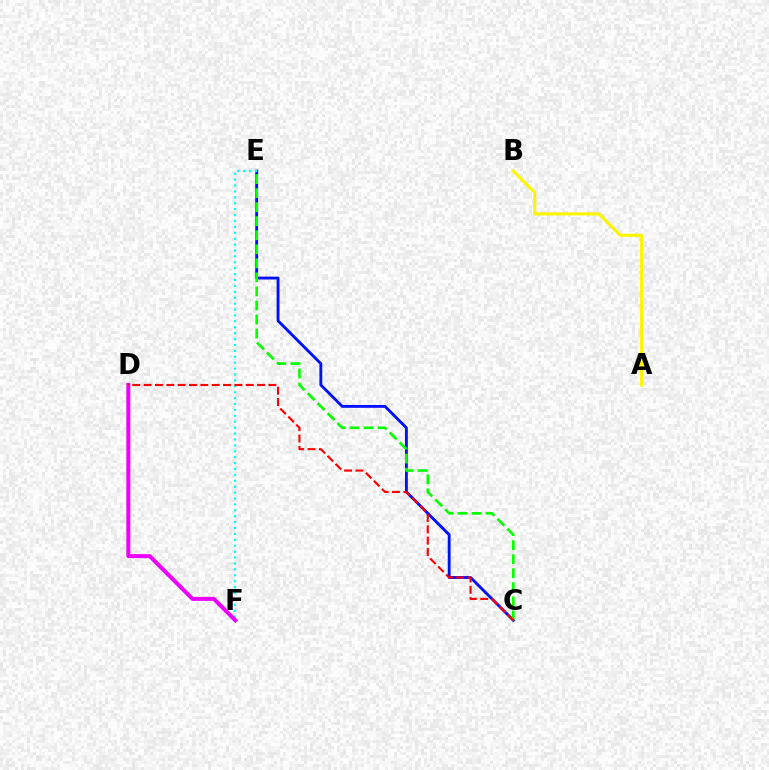{('C', 'E'): [{'color': '#0010ff', 'line_style': 'solid', 'thickness': 2.06}, {'color': '#08ff00', 'line_style': 'dashed', 'thickness': 1.91}], ('E', 'F'): [{'color': '#00fff6', 'line_style': 'dotted', 'thickness': 1.6}], ('D', 'F'): [{'color': '#ee00ff', 'line_style': 'solid', 'thickness': 2.87}], ('A', 'B'): [{'color': '#fcf500', 'line_style': 'solid', 'thickness': 2.22}], ('C', 'D'): [{'color': '#ff0000', 'line_style': 'dashed', 'thickness': 1.54}]}